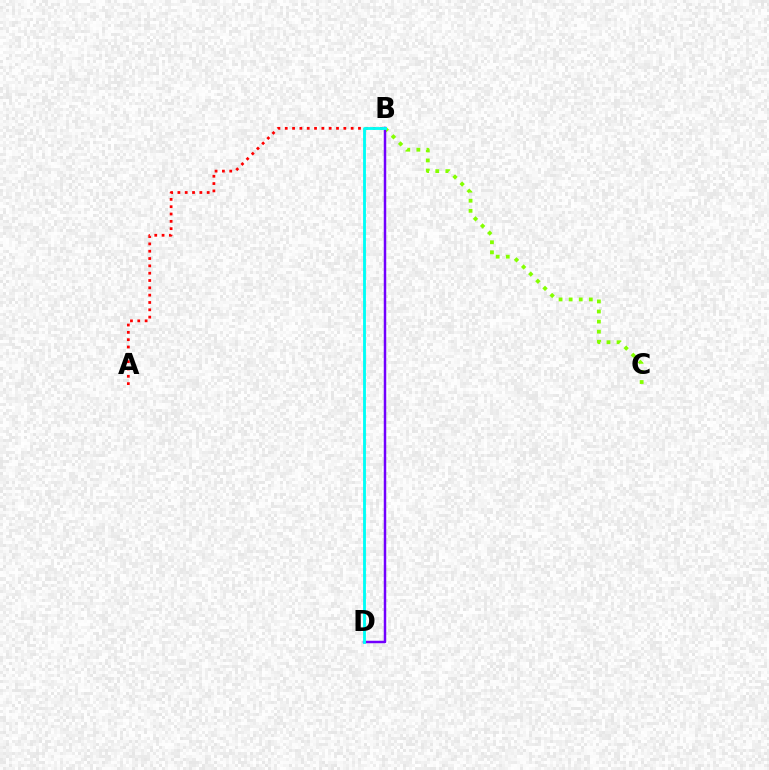{('B', 'C'): [{'color': '#84ff00', 'line_style': 'dotted', 'thickness': 2.74}], ('A', 'B'): [{'color': '#ff0000', 'line_style': 'dotted', 'thickness': 1.99}], ('B', 'D'): [{'color': '#7200ff', 'line_style': 'solid', 'thickness': 1.78}, {'color': '#00fff6', 'line_style': 'solid', 'thickness': 2.05}]}